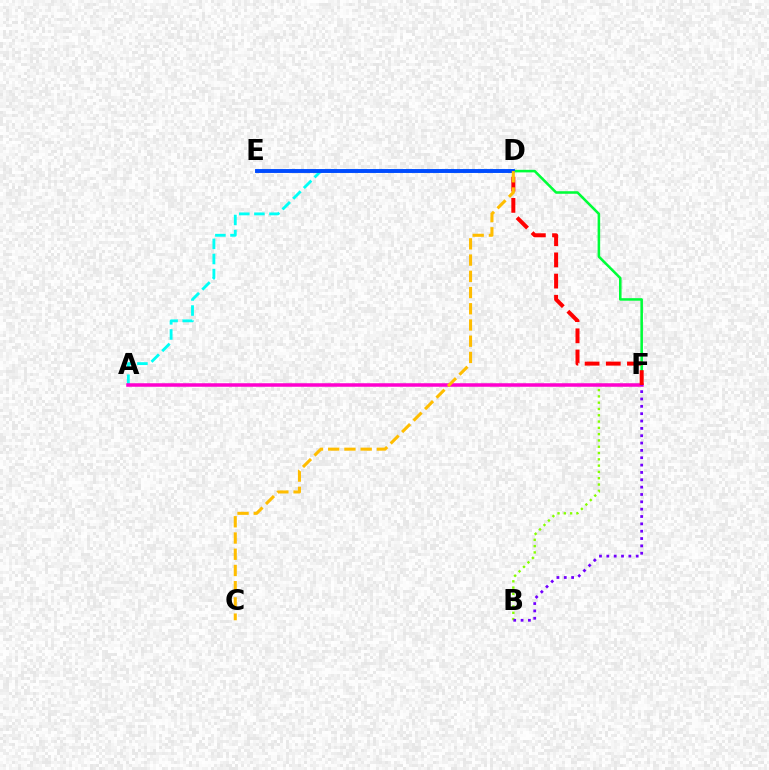{('D', 'F'): [{'color': '#00ff39', 'line_style': 'solid', 'thickness': 1.84}, {'color': '#ff0000', 'line_style': 'dashed', 'thickness': 2.88}], ('A', 'D'): [{'color': '#00fff6', 'line_style': 'dashed', 'thickness': 2.05}], ('B', 'F'): [{'color': '#84ff00', 'line_style': 'dotted', 'thickness': 1.71}, {'color': '#7200ff', 'line_style': 'dotted', 'thickness': 2.0}], ('A', 'F'): [{'color': '#ff00cf', 'line_style': 'solid', 'thickness': 2.53}], ('D', 'E'): [{'color': '#004bff', 'line_style': 'solid', 'thickness': 2.8}], ('C', 'D'): [{'color': '#ffbd00', 'line_style': 'dashed', 'thickness': 2.2}]}